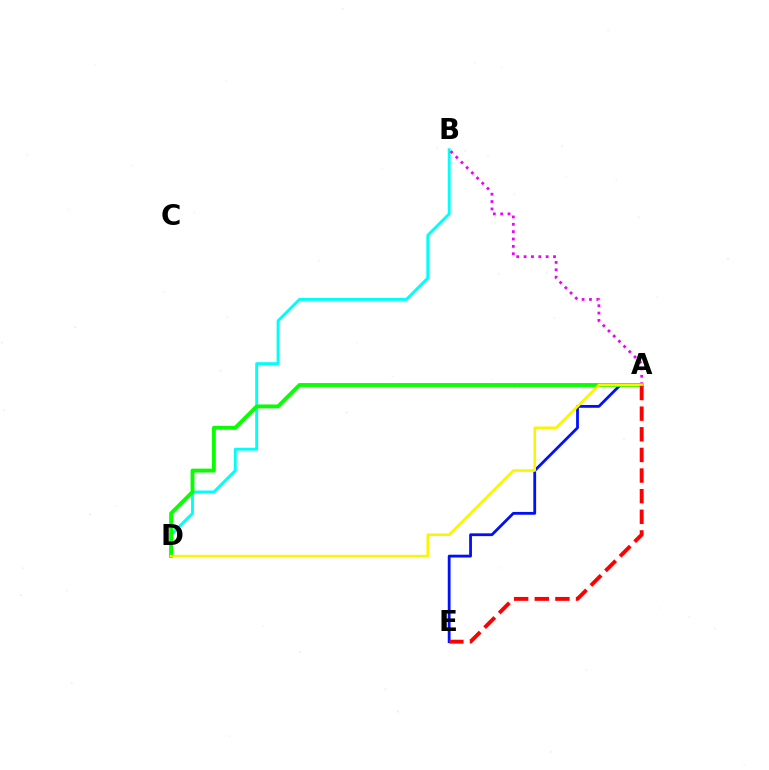{('A', 'E'): [{'color': '#0010ff', 'line_style': 'solid', 'thickness': 2.02}, {'color': '#ff0000', 'line_style': 'dashed', 'thickness': 2.8}], ('B', 'D'): [{'color': '#00fff6', 'line_style': 'solid', 'thickness': 2.07}], ('A', 'B'): [{'color': '#ee00ff', 'line_style': 'dotted', 'thickness': 2.0}], ('A', 'D'): [{'color': '#08ff00', 'line_style': 'solid', 'thickness': 2.78}, {'color': '#fcf500', 'line_style': 'solid', 'thickness': 1.86}]}